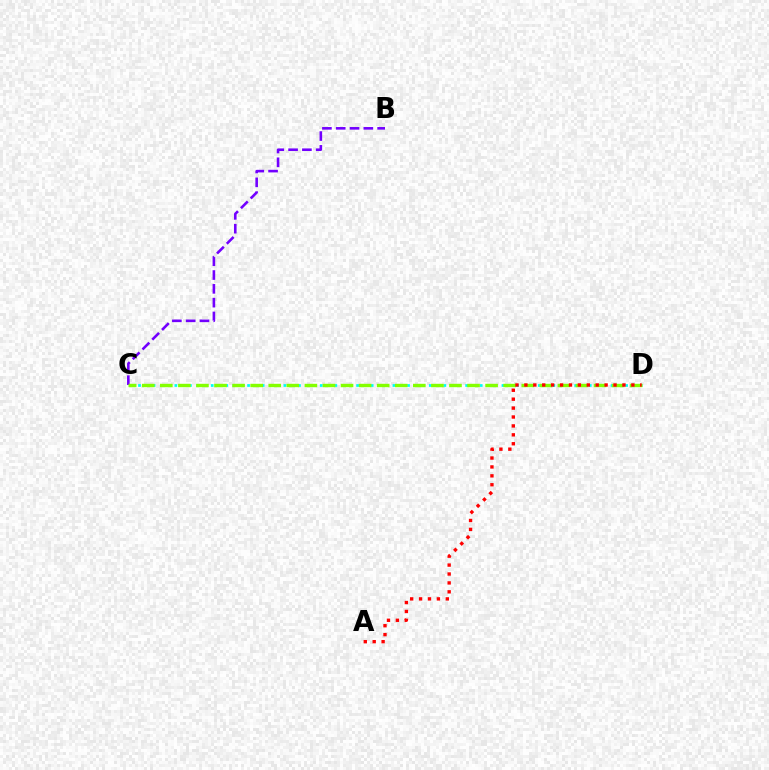{('B', 'C'): [{'color': '#7200ff', 'line_style': 'dashed', 'thickness': 1.88}], ('C', 'D'): [{'color': '#00fff6', 'line_style': 'dotted', 'thickness': 1.98}, {'color': '#84ff00', 'line_style': 'dashed', 'thickness': 2.46}], ('A', 'D'): [{'color': '#ff0000', 'line_style': 'dotted', 'thickness': 2.42}]}